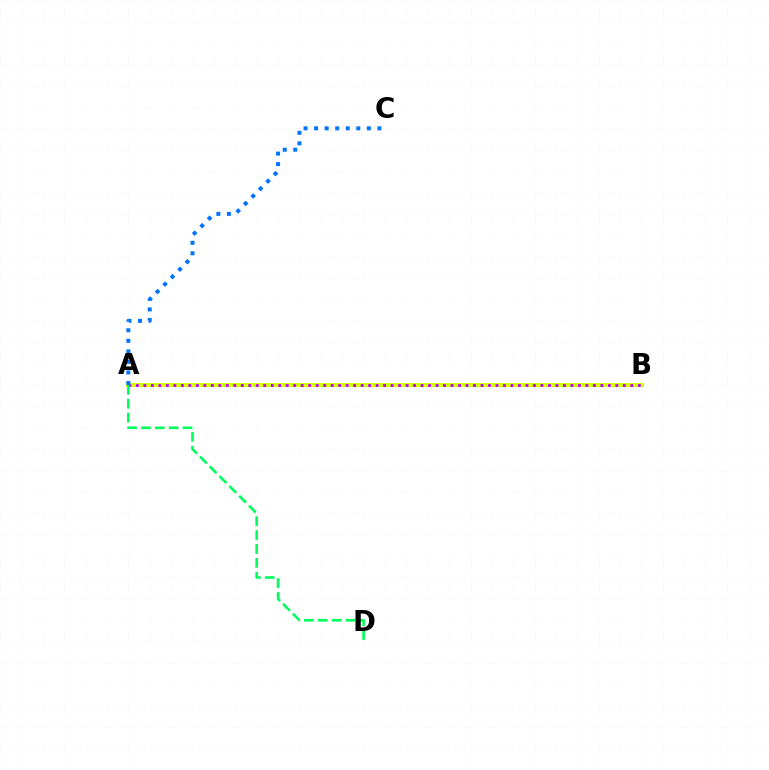{('A', 'B'): [{'color': '#ff0000', 'line_style': 'dashed', 'thickness': 2.87}, {'color': '#d1ff00', 'line_style': 'solid', 'thickness': 2.87}, {'color': '#b900ff', 'line_style': 'dotted', 'thickness': 2.04}], ('A', 'C'): [{'color': '#0074ff', 'line_style': 'dotted', 'thickness': 2.87}], ('A', 'D'): [{'color': '#00ff5c', 'line_style': 'dashed', 'thickness': 1.89}]}